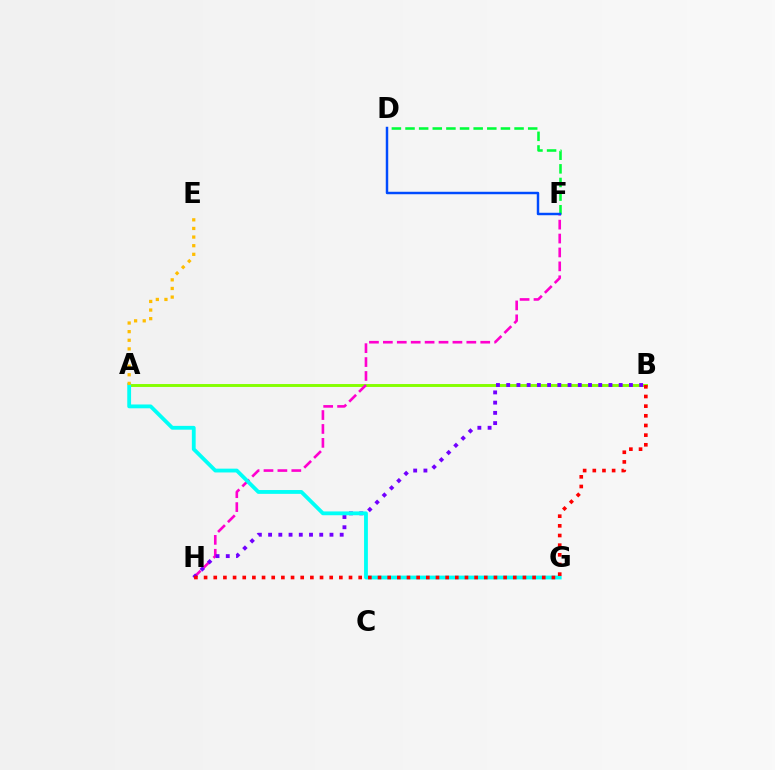{('A', 'B'): [{'color': '#84ff00', 'line_style': 'solid', 'thickness': 2.1}], ('F', 'H'): [{'color': '#ff00cf', 'line_style': 'dashed', 'thickness': 1.89}], ('D', 'F'): [{'color': '#00ff39', 'line_style': 'dashed', 'thickness': 1.85}, {'color': '#004bff', 'line_style': 'solid', 'thickness': 1.77}], ('B', 'H'): [{'color': '#7200ff', 'line_style': 'dotted', 'thickness': 2.78}, {'color': '#ff0000', 'line_style': 'dotted', 'thickness': 2.63}], ('A', 'G'): [{'color': '#00fff6', 'line_style': 'solid', 'thickness': 2.74}], ('A', 'E'): [{'color': '#ffbd00', 'line_style': 'dotted', 'thickness': 2.34}]}